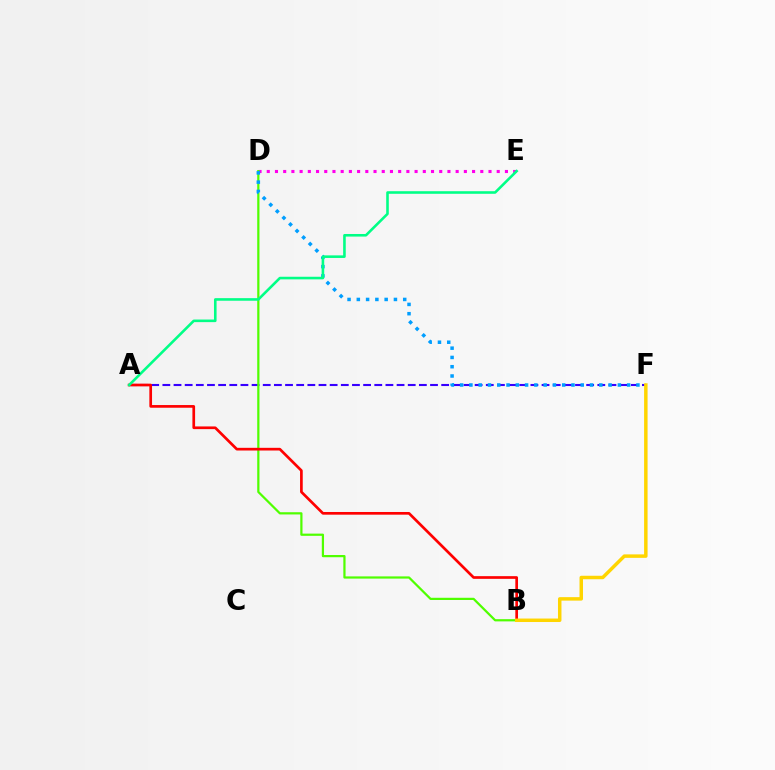{('A', 'F'): [{'color': '#3700ff', 'line_style': 'dashed', 'thickness': 1.52}], ('D', 'E'): [{'color': '#ff00ed', 'line_style': 'dotted', 'thickness': 2.23}], ('B', 'D'): [{'color': '#4fff00', 'line_style': 'solid', 'thickness': 1.6}], ('D', 'F'): [{'color': '#009eff', 'line_style': 'dotted', 'thickness': 2.52}], ('A', 'B'): [{'color': '#ff0000', 'line_style': 'solid', 'thickness': 1.94}], ('A', 'E'): [{'color': '#00ff86', 'line_style': 'solid', 'thickness': 1.86}], ('B', 'F'): [{'color': '#ffd500', 'line_style': 'solid', 'thickness': 2.5}]}